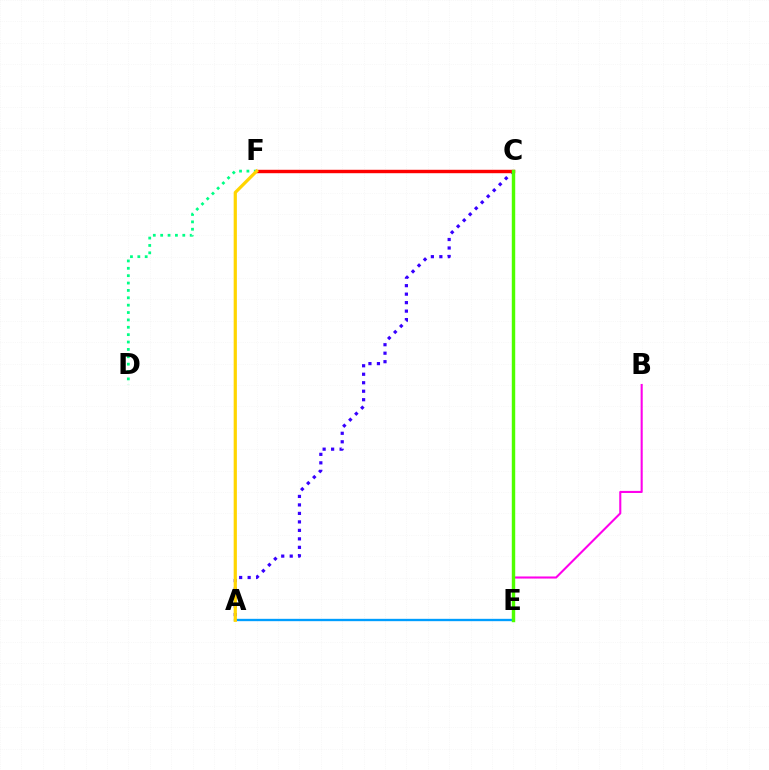{('B', 'E'): [{'color': '#ff00ed', 'line_style': 'solid', 'thickness': 1.5}], ('A', 'C'): [{'color': '#3700ff', 'line_style': 'dotted', 'thickness': 2.31}], ('A', 'E'): [{'color': '#009eff', 'line_style': 'solid', 'thickness': 1.69}], ('C', 'F'): [{'color': '#ff0000', 'line_style': 'solid', 'thickness': 2.46}], ('D', 'F'): [{'color': '#00ff86', 'line_style': 'dotted', 'thickness': 2.0}], ('A', 'F'): [{'color': '#ffd500', 'line_style': 'solid', 'thickness': 2.31}], ('C', 'E'): [{'color': '#4fff00', 'line_style': 'solid', 'thickness': 2.47}]}